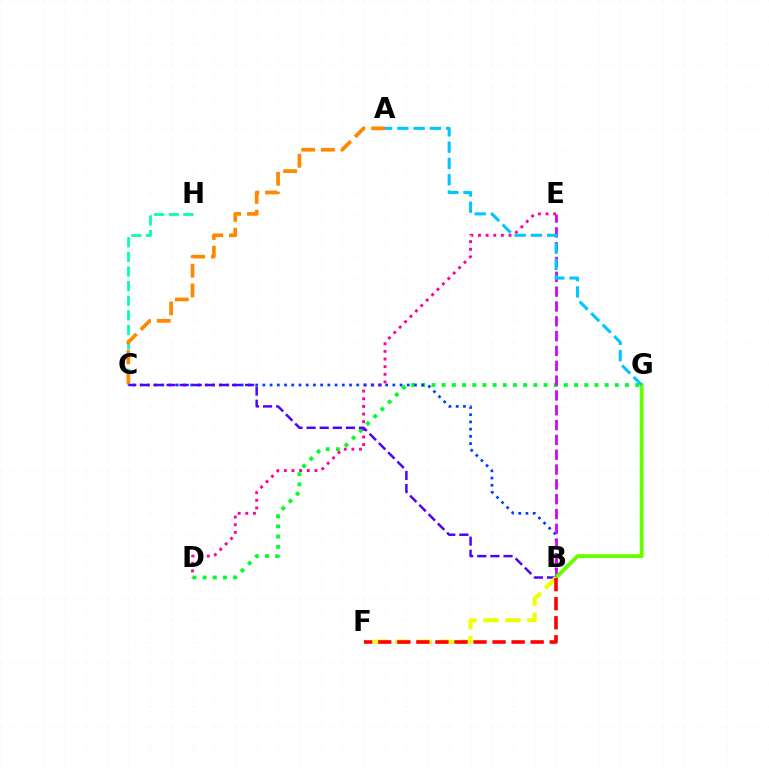{('C', 'H'): [{'color': '#00ffaf', 'line_style': 'dashed', 'thickness': 1.99}], ('D', 'G'): [{'color': '#00ff27', 'line_style': 'dotted', 'thickness': 2.77}], ('D', 'E'): [{'color': '#ff00a0', 'line_style': 'dotted', 'thickness': 2.08}], ('A', 'C'): [{'color': '#ff8800', 'line_style': 'dashed', 'thickness': 2.68}], ('B', 'C'): [{'color': '#003fff', 'line_style': 'dotted', 'thickness': 1.96}, {'color': '#4f00ff', 'line_style': 'dashed', 'thickness': 1.78}], ('B', 'E'): [{'color': '#d600ff', 'line_style': 'dashed', 'thickness': 2.01}], ('B', 'G'): [{'color': '#66ff00', 'line_style': 'solid', 'thickness': 2.78}], ('B', 'F'): [{'color': '#eeff00', 'line_style': 'dashed', 'thickness': 2.98}, {'color': '#ff0000', 'line_style': 'dashed', 'thickness': 2.59}], ('A', 'G'): [{'color': '#00c7ff', 'line_style': 'dashed', 'thickness': 2.21}]}